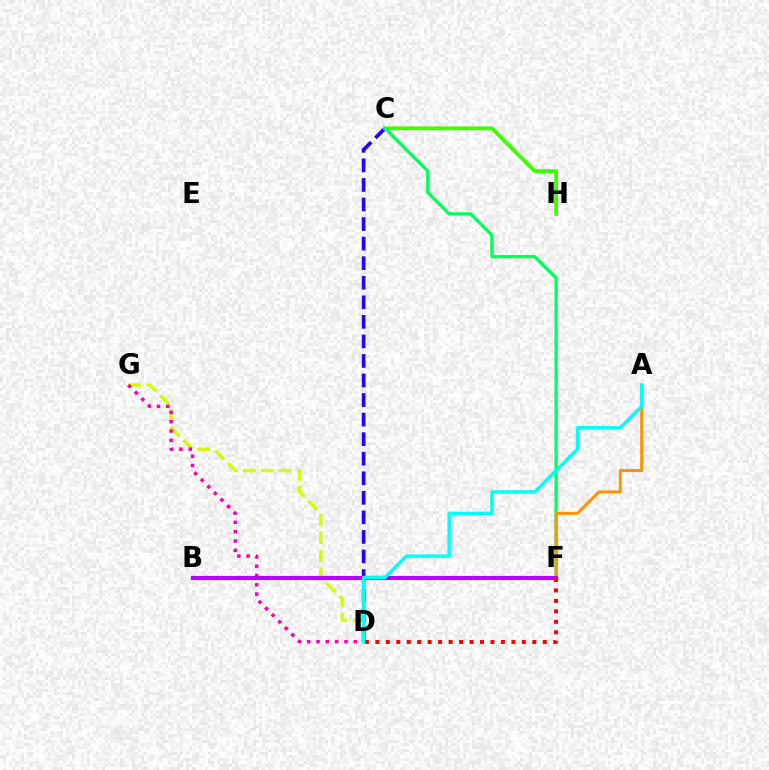{('D', 'G'): [{'color': '#d1ff00', 'line_style': 'dashed', 'thickness': 2.45}, {'color': '#ff00ac', 'line_style': 'dotted', 'thickness': 2.53}], ('C', 'D'): [{'color': '#2500ff', 'line_style': 'dashed', 'thickness': 2.66}], ('C', 'H'): [{'color': '#3dff00', 'line_style': 'solid', 'thickness': 2.73}], ('B', 'F'): [{'color': '#0074ff', 'line_style': 'dotted', 'thickness': 2.55}, {'color': '#b900ff', 'line_style': 'solid', 'thickness': 2.96}], ('C', 'F'): [{'color': '#00ff5c', 'line_style': 'solid', 'thickness': 2.35}], ('A', 'F'): [{'color': '#ff9400', 'line_style': 'solid', 'thickness': 2.18}], ('D', 'F'): [{'color': '#ff0000', 'line_style': 'dotted', 'thickness': 2.84}], ('A', 'D'): [{'color': '#00fff6', 'line_style': 'solid', 'thickness': 2.46}]}